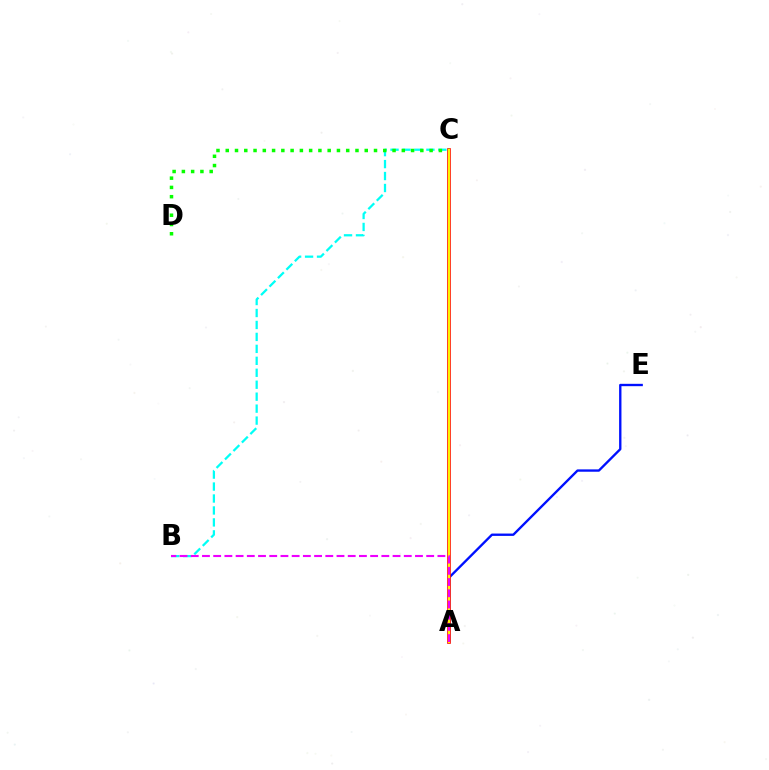{('A', 'E'): [{'color': '#0010ff', 'line_style': 'solid', 'thickness': 1.69}], ('B', 'C'): [{'color': '#00fff6', 'line_style': 'dashed', 'thickness': 1.62}], ('A', 'C'): [{'color': '#ff0000', 'line_style': 'solid', 'thickness': 2.62}, {'color': '#fcf500', 'line_style': 'solid', 'thickness': 1.6}], ('C', 'D'): [{'color': '#08ff00', 'line_style': 'dotted', 'thickness': 2.52}], ('A', 'B'): [{'color': '#ee00ff', 'line_style': 'dashed', 'thickness': 1.52}]}